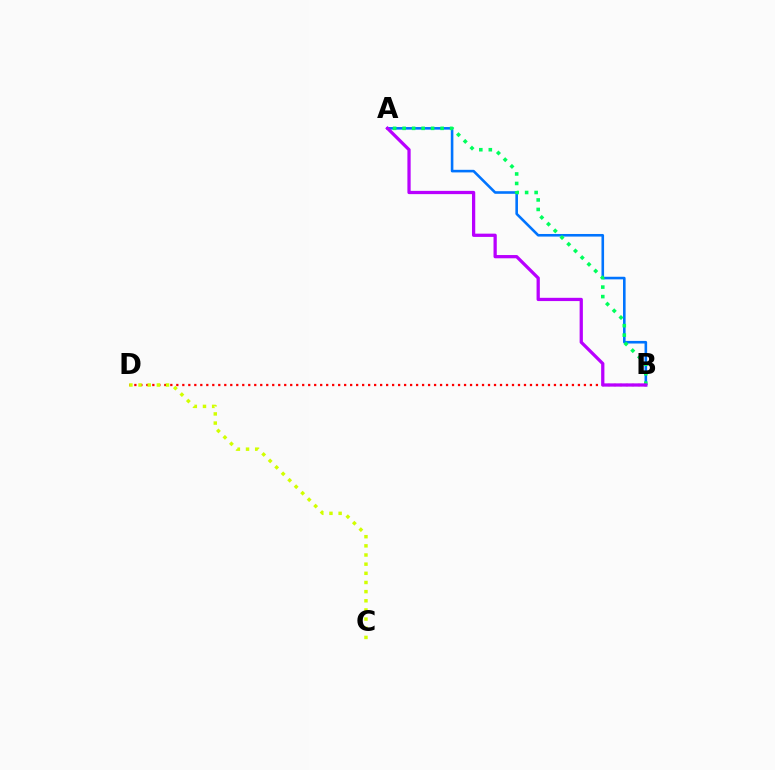{('A', 'B'): [{'color': '#0074ff', 'line_style': 'solid', 'thickness': 1.87}, {'color': '#00ff5c', 'line_style': 'dotted', 'thickness': 2.58}, {'color': '#b900ff', 'line_style': 'solid', 'thickness': 2.34}], ('B', 'D'): [{'color': '#ff0000', 'line_style': 'dotted', 'thickness': 1.63}], ('C', 'D'): [{'color': '#d1ff00', 'line_style': 'dotted', 'thickness': 2.49}]}